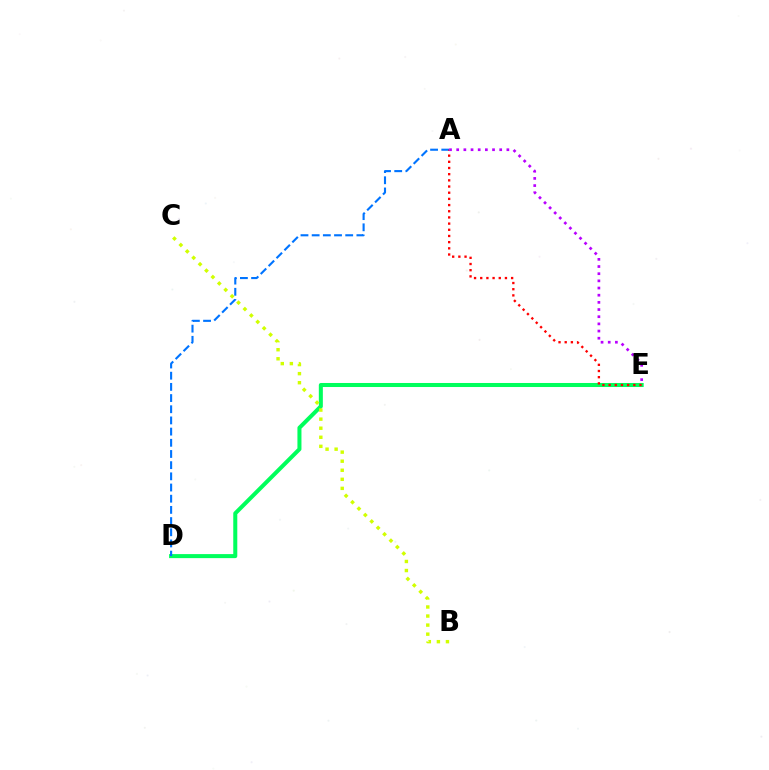{('D', 'E'): [{'color': '#00ff5c', 'line_style': 'solid', 'thickness': 2.9}], ('B', 'C'): [{'color': '#d1ff00', 'line_style': 'dotted', 'thickness': 2.46}], ('A', 'D'): [{'color': '#0074ff', 'line_style': 'dashed', 'thickness': 1.52}], ('A', 'E'): [{'color': '#ff0000', 'line_style': 'dotted', 'thickness': 1.68}, {'color': '#b900ff', 'line_style': 'dotted', 'thickness': 1.95}]}